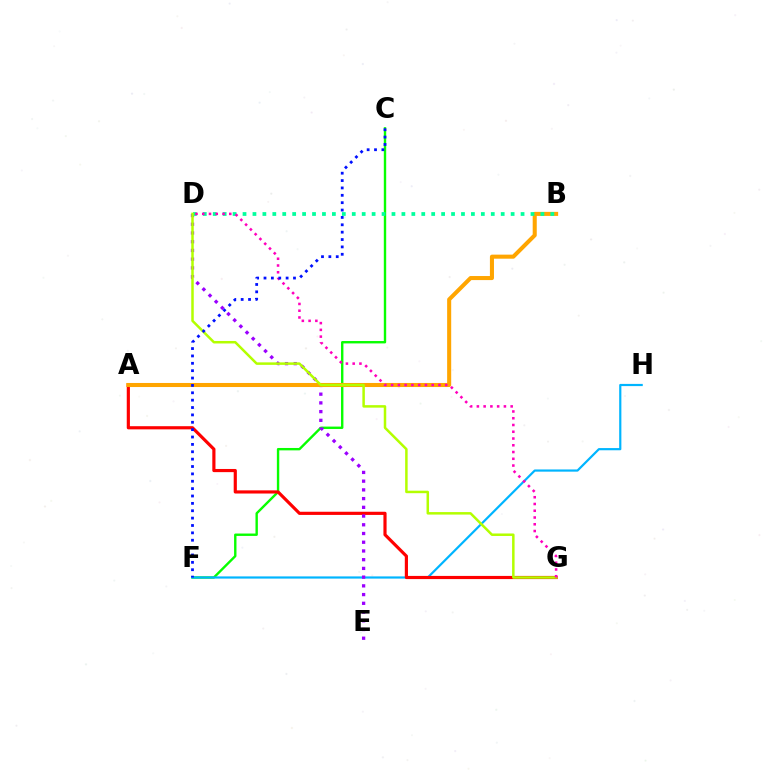{('C', 'F'): [{'color': '#08ff00', 'line_style': 'solid', 'thickness': 1.72}, {'color': '#0010ff', 'line_style': 'dotted', 'thickness': 2.0}], ('F', 'H'): [{'color': '#00b5ff', 'line_style': 'solid', 'thickness': 1.58}], ('A', 'G'): [{'color': '#ff0000', 'line_style': 'solid', 'thickness': 2.28}], ('D', 'E'): [{'color': '#9b00ff', 'line_style': 'dotted', 'thickness': 2.37}], ('A', 'B'): [{'color': '#ffa500', 'line_style': 'solid', 'thickness': 2.92}], ('B', 'D'): [{'color': '#00ff9d', 'line_style': 'dotted', 'thickness': 2.7}], ('D', 'G'): [{'color': '#b3ff00', 'line_style': 'solid', 'thickness': 1.8}, {'color': '#ff00bd', 'line_style': 'dotted', 'thickness': 1.84}]}